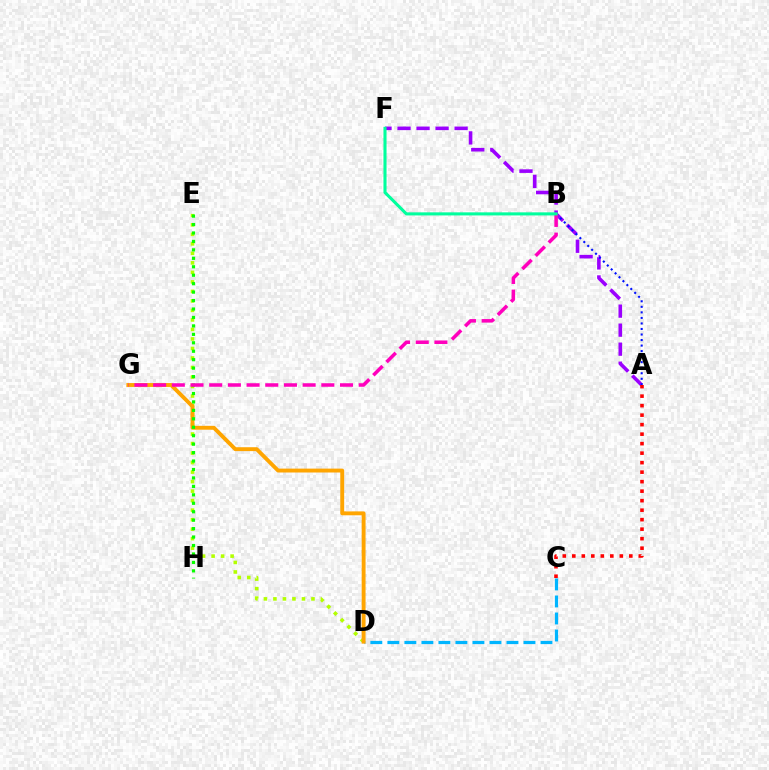{('D', 'E'): [{'color': '#b3ff00', 'line_style': 'dotted', 'thickness': 2.58}], ('A', 'F'): [{'color': '#9b00ff', 'line_style': 'dashed', 'thickness': 2.58}], ('C', 'D'): [{'color': '#00b5ff', 'line_style': 'dashed', 'thickness': 2.31}], ('D', 'G'): [{'color': '#ffa500', 'line_style': 'solid', 'thickness': 2.8}], ('A', 'B'): [{'color': '#0010ff', 'line_style': 'dotted', 'thickness': 1.5}], ('E', 'H'): [{'color': '#08ff00', 'line_style': 'dotted', 'thickness': 2.29}], ('B', 'G'): [{'color': '#ff00bd', 'line_style': 'dashed', 'thickness': 2.54}], ('B', 'F'): [{'color': '#00ff9d', 'line_style': 'solid', 'thickness': 2.22}], ('A', 'C'): [{'color': '#ff0000', 'line_style': 'dotted', 'thickness': 2.58}]}